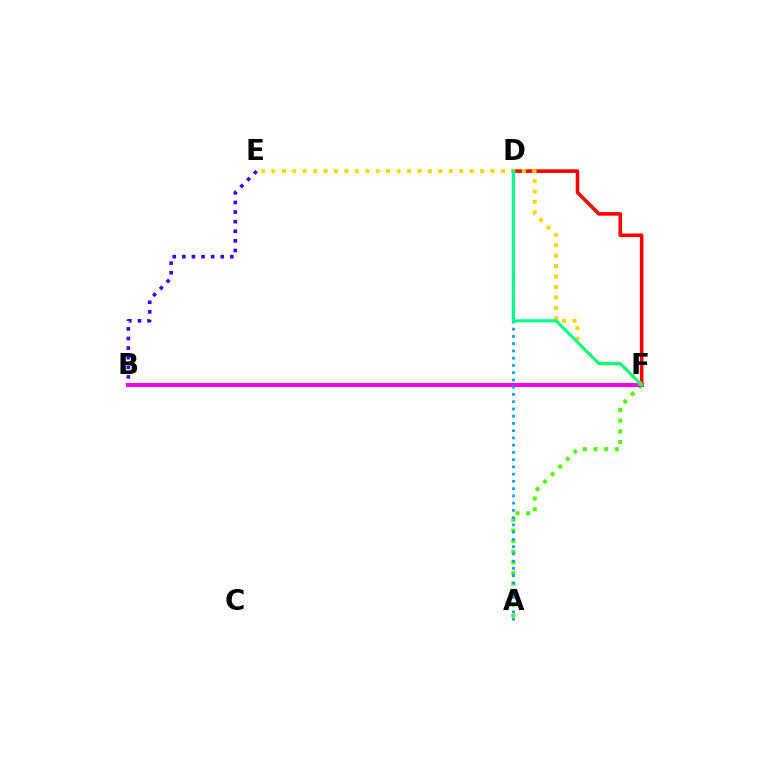{('B', 'E'): [{'color': '#3700ff', 'line_style': 'dotted', 'thickness': 2.61}], ('A', 'F'): [{'color': '#4fff00', 'line_style': 'dotted', 'thickness': 2.89}], ('B', 'F'): [{'color': '#ff00ed', 'line_style': 'solid', 'thickness': 2.9}], ('D', 'F'): [{'color': '#ff0000', 'line_style': 'solid', 'thickness': 2.57}, {'color': '#00ff86', 'line_style': 'solid', 'thickness': 2.22}], ('A', 'D'): [{'color': '#009eff', 'line_style': 'dotted', 'thickness': 1.97}], ('E', 'F'): [{'color': '#ffd500', 'line_style': 'dotted', 'thickness': 2.84}]}